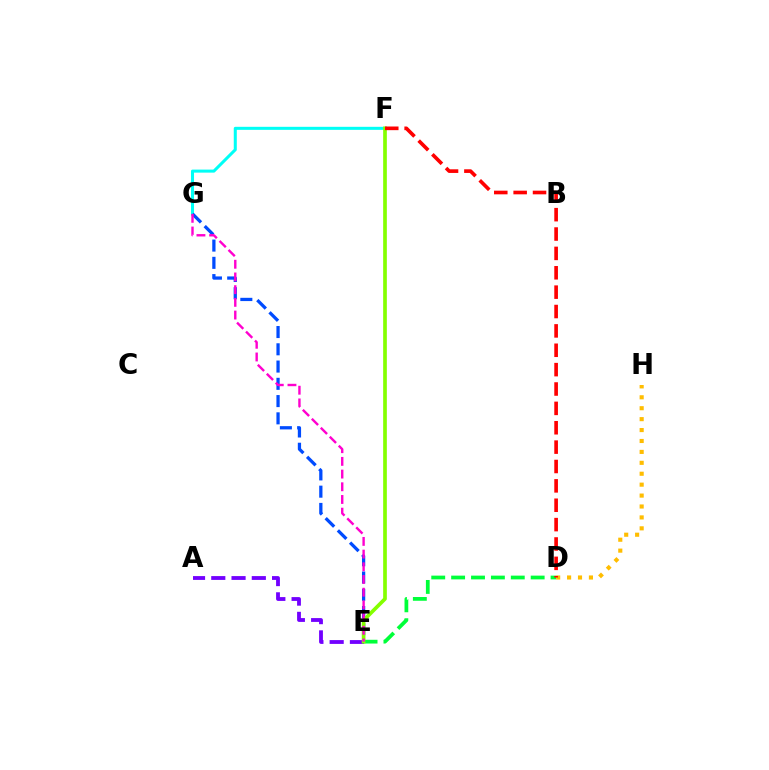{('F', 'G'): [{'color': '#00fff6', 'line_style': 'solid', 'thickness': 2.19}], ('D', 'E'): [{'color': '#00ff39', 'line_style': 'dashed', 'thickness': 2.7}], ('D', 'H'): [{'color': '#ffbd00', 'line_style': 'dotted', 'thickness': 2.97}], ('A', 'E'): [{'color': '#7200ff', 'line_style': 'dashed', 'thickness': 2.75}], ('E', 'G'): [{'color': '#004bff', 'line_style': 'dashed', 'thickness': 2.35}, {'color': '#ff00cf', 'line_style': 'dashed', 'thickness': 1.72}], ('E', 'F'): [{'color': '#84ff00', 'line_style': 'solid', 'thickness': 2.65}], ('D', 'F'): [{'color': '#ff0000', 'line_style': 'dashed', 'thickness': 2.63}]}